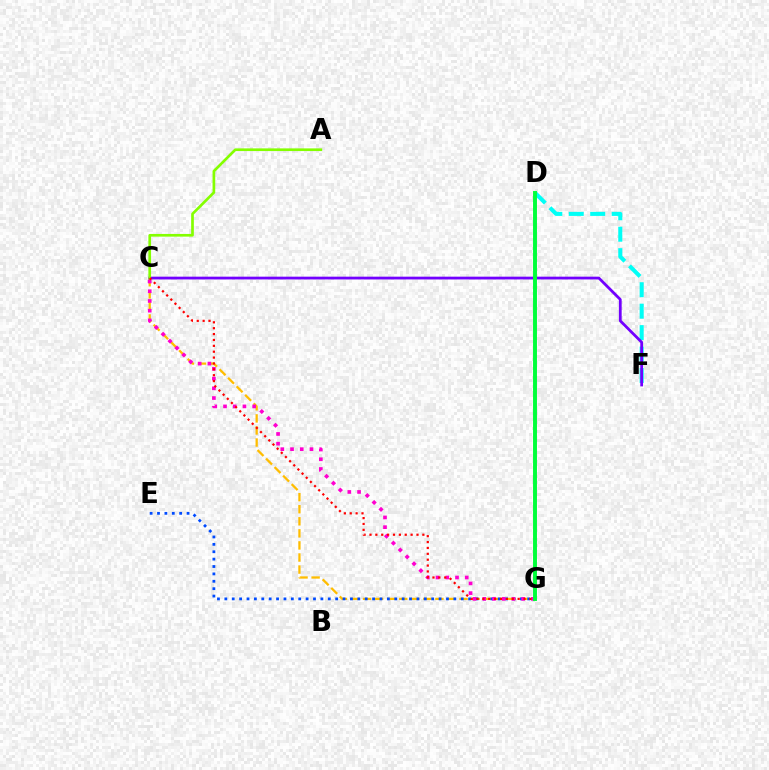{('C', 'G'): [{'color': '#ffbd00', 'line_style': 'dashed', 'thickness': 1.64}, {'color': '#ff00cf', 'line_style': 'dotted', 'thickness': 2.64}, {'color': '#ff0000', 'line_style': 'dotted', 'thickness': 1.6}], ('D', 'F'): [{'color': '#00fff6', 'line_style': 'dashed', 'thickness': 2.91}], ('C', 'F'): [{'color': '#7200ff', 'line_style': 'solid', 'thickness': 2.0}], ('E', 'G'): [{'color': '#004bff', 'line_style': 'dotted', 'thickness': 2.01}], ('A', 'C'): [{'color': '#84ff00', 'line_style': 'solid', 'thickness': 1.93}], ('D', 'G'): [{'color': '#00ff39', 'line_style': 'solid', 'thickness': 2.83}]}